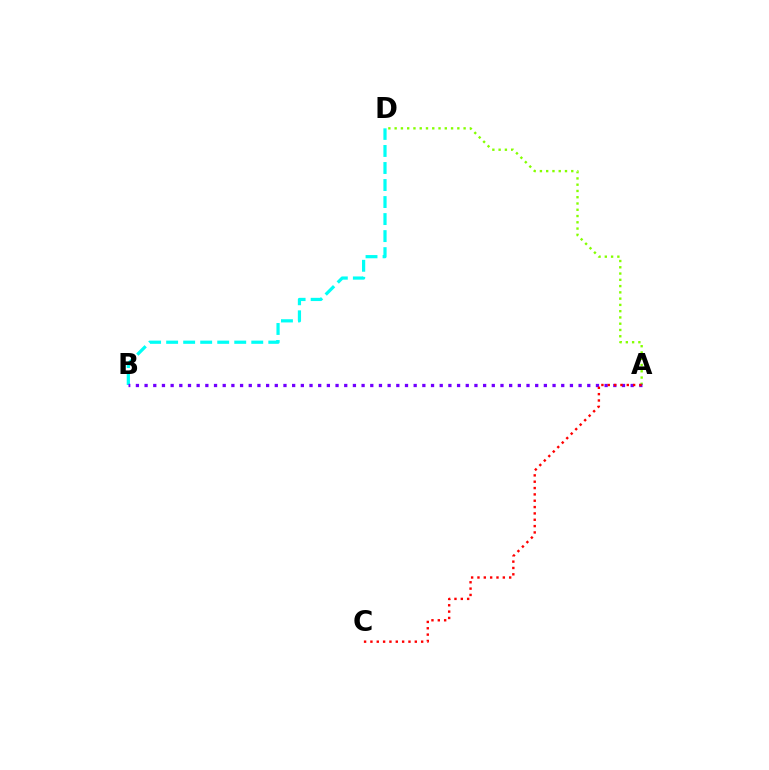{('A', 'D'): [{'color': '#84ff00', 'line_style': 'dotted', 'thickness': 1.7}], ('B', 'D'): [{'color': '#00fff6', 'line_style': 'dashed', 'thickness': 2.31}], ('A', 'B'): [{'color': '#7200ff', 'line_style': 'dotted', 'thickness': 2.36}], ('A', 'C'): [{'color': '#ff0000', 'line_style': 'dotted', 'thickness': 1.72}]}